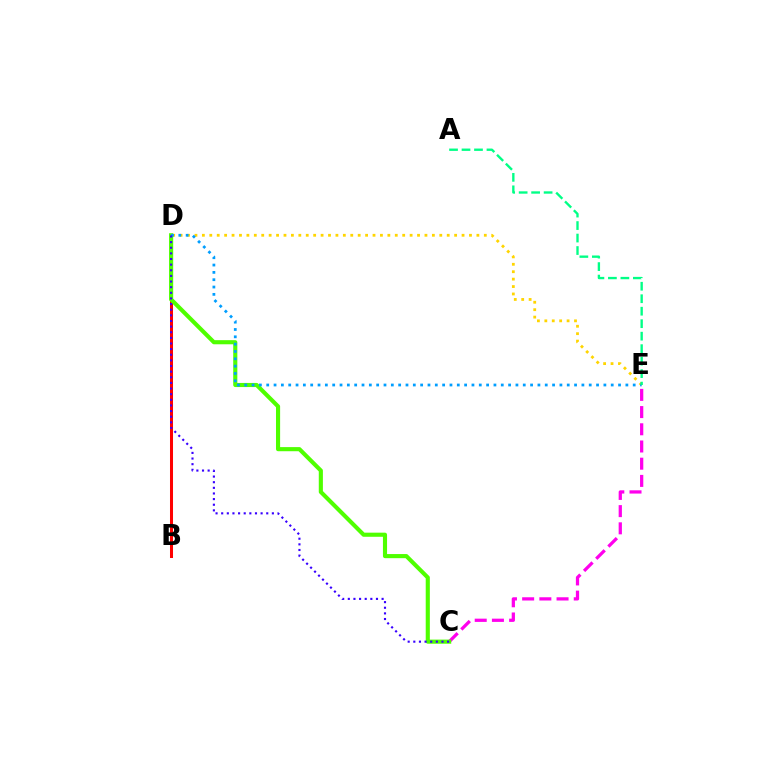{('B', 'D'): [{'color': '#ff0000', 'line_style': 'solid', 'thickness': 2.18}], ('D', 'E'): [{'color': '#ffd500', 'line_style': 'dotted', 'thickness': 2.02}, {'color': '#009eff', 'line_style': 'dotted', 'thickness': 1.99}], ('C', 'E'): [{'color': '#ff00ed', 'line_style': 'dashed', 'thickness': 2.34}], ('C', 'D'): [{'color': '#4fff00', 'line_style': 'solid', 'thickness': 2.97}, {'color': '#3700ff', 'line_style': 'dotted', 'thickness': 1.53}], ('A', 'E'): [{'color': '#00ff86', 'line_style': 'dashed', 'thickness': 1.7}]}